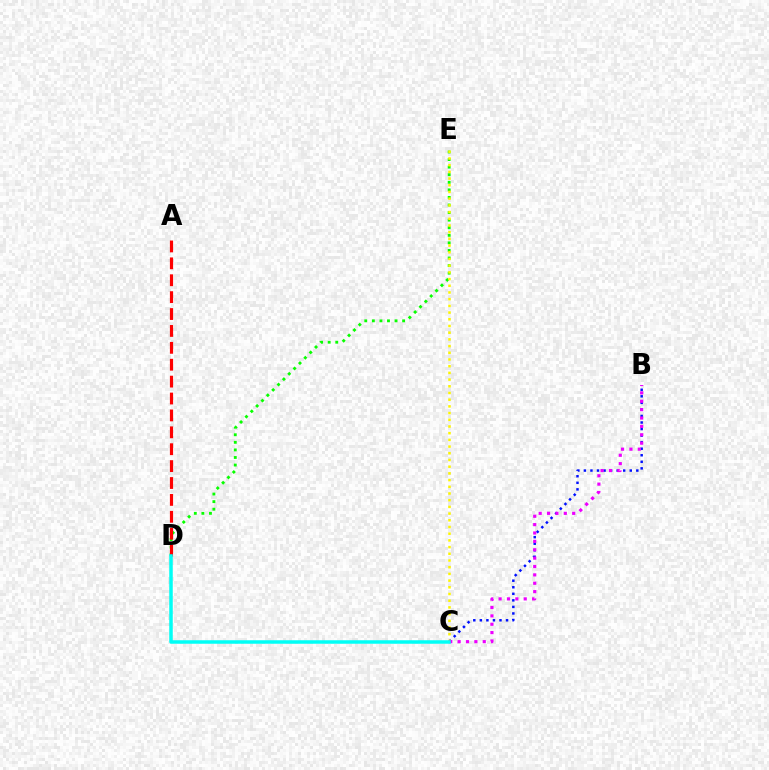{('D', 'E'): [{'color': '#08ff00', 'line_style': 'dotted', 'thickness': 2.06}], ('B', 'C'): [{'color': '#0010ff', 'line_style': 'dotted', 'thickness': 1.78}, {'color': '#ee00ff', 'line_style': 'dotted', 'thickness': 2.28}], ('C', 'E'): [{'color': '#fcf500', 'line_style': 'dotted', 'thickness': 1.82}], ('A', 'D'): [{'color': '#ff0000', 'line_style': 'dashed', 'thickness': 2.3}], ('C', 'D'): [{'color': '#00fff6', 'line_style': 'solid', 'thickness': 2.52}]}